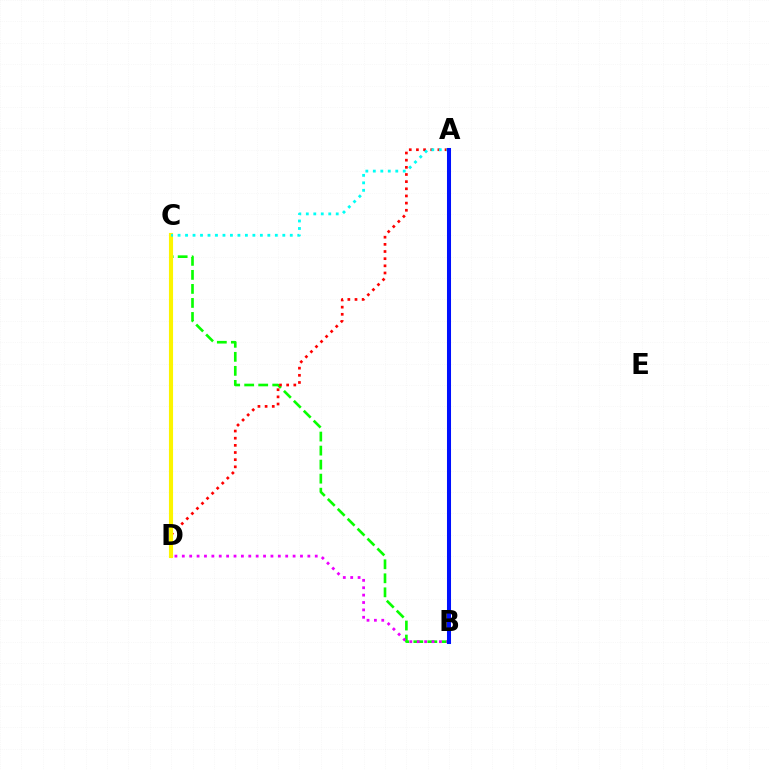{('B', 'C'): [{'color': '#08ff00', 'line_style': 'dashed', 'thickness': 1.91}], ('A', 'D'): [{'color': '#ff0000', 'line_style': 'dotted', 'thickness': 1.94}], ('C', 'D'): [{'color': '#fcf500', 'line_style': 'solid', 'thickness': 2.96}], ('A', 'C'): [{'color': '#00fff6', 'line_style': 'dotted', 'thickness': 2.03}], ('B', 'D'): [{'color': '#ee00ff', 'line_style': 'dotted', 'thickness': 2.01}], ('A', 'B'): [{'color': '#0010ff', 'line_style': 'solid', 'thickness': 2.91}]}